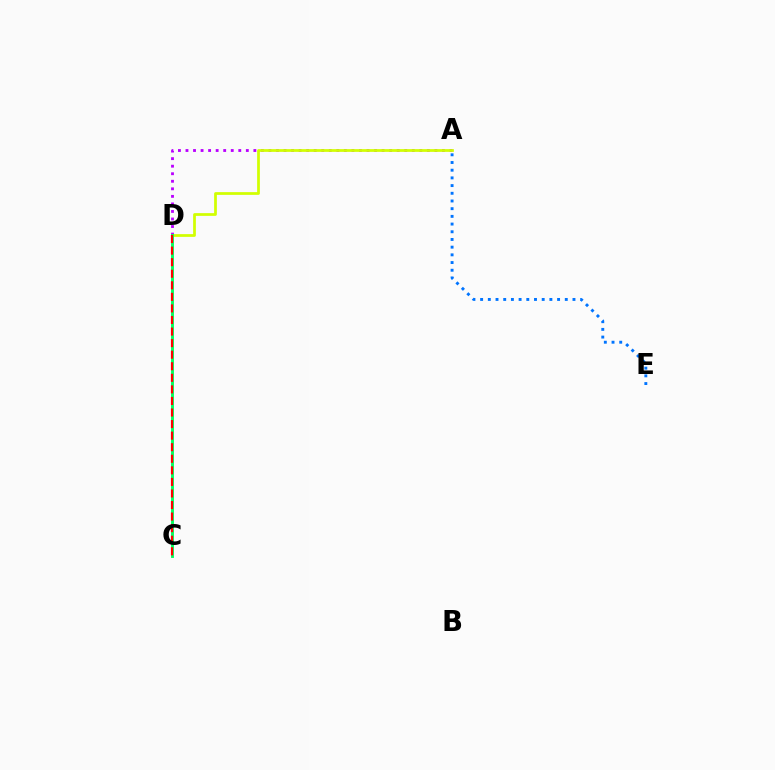{('A', 'D'): [{'color': '#b900ff', 'line_style': 'dotted', 'thickness': 2.05}, {'color': '#d1ff00', 'line_style': 'solid', 'thickness': 1.98}], ('C', 'D'): [{'color': '#00ff5c', 'line_style': 'solid', 'thickness': 2.07}, {'color': '#ff0000', 'line_style': 'dashed', 'thickness': 1.57}], ('A', 'E'): [{'color': '#0074ff', 'line_style': 'dotted', 'thickness': 2.09}]}